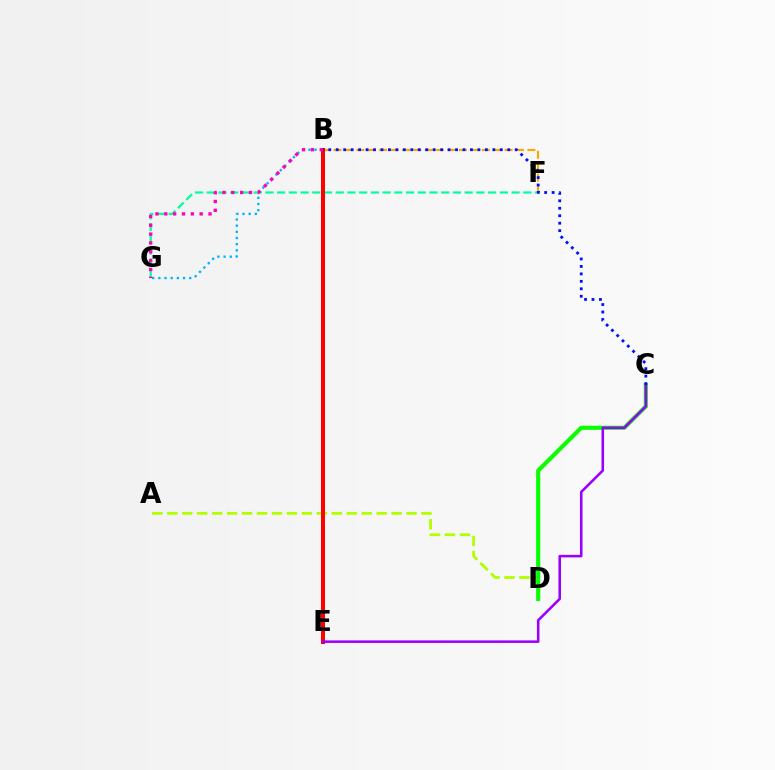{('B', 'F'): [{'color': '#ffa500', 'line_style': 'dashed', 'thickness': 1.55}], ('A', 'D'): [{'color': '#b3ff00', 'line_style': 'dashed', 'thickness': 2.03}], ('C', 'D'): [{'color': '#08ff00', 'line_style': 'solid', 'thickness': 2.97}], ('B', 'G'): [{'color': '#00b5ff', 'line_style': 'dotted', 'thickness': 1.68}, {'color': '#ff00bd', 'line_style': 'dotted', 'thickness': 2.4}], ('F', 'G'): [{'color': '#00ff9d', 'line_style': 'dashed', 'thickness': 1.59}], ('B', 'E'): [{'color': '#ff0000', 'line_style': 'solid', 'thickness': 2.88}], ('C', 'E'): [{'color': '#9b00ff', 'line_style': 'solid', 'thickness': 1.84}], ('B', 'C'): [{'color': '#0010ff', 'line_style': 'dotted', 'thickness': 2.03}]}